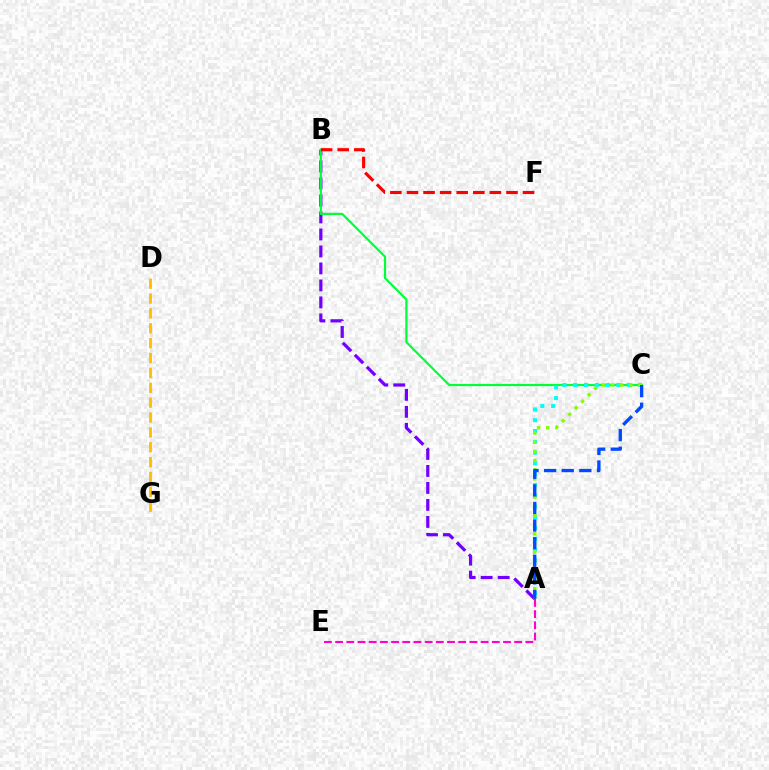{('A', 'B'): [{'color': '#7200ff', 'line_style': 'dashed', 'thickness': 2.31}], ('B', 'C'): [{'color': '#00ff39', 'line_style': 'solid', 'thickness': 1.57}], ('A', 'C'): [{'color': '#00fff6', 'line_style': 'dotted', 'thickness': 2.93}, {'color': '#84ff00', 'line_style': 'dotted', 'thickness': 2.49}, {'color': '#004bff', 'line_style': 'dashed', 'thickness': 2.39}], ('B', 'F'): [{'color': '#ff0000', 'line_style': 'dashed', 'thickness': 2.25}], ('D', 'G'): [{'color': '#ffbd00', 'line_style': 'dashed', 'thickness': 2.02}], ('A', 'E'): [{'color': '#ff00cf', 'line_style': 'dashed', 'thickness': 1.52}]}